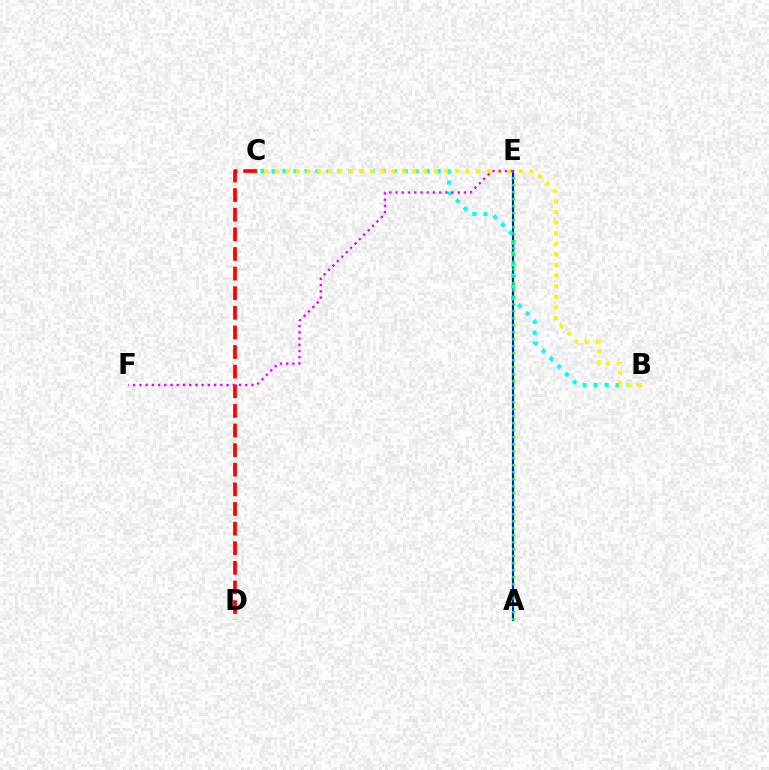{('A', 'E'): [{'color': '#0010ff', 'line_style': 'solid', 'thickness': 1.54}, {'color': '#08ff00', 'line_style': 'dotted', 'thickness': 1.9}], ('B', 'C'): [{'color': '#00fff6', 'line_style': 'dotted', 'thickness': 2.99}, {'color': '#fcf500', 'line_style': 'dotted', 'thickness': 2.88}], ('C', 'D'): [{'color': '#ff0000', 'line_style': 'dashed', 'thickness': 2.67}], ('E', 'F'): [{'color': '#ee00ff', 'line_style': 'dotted', 'thickness': 1.69}]}